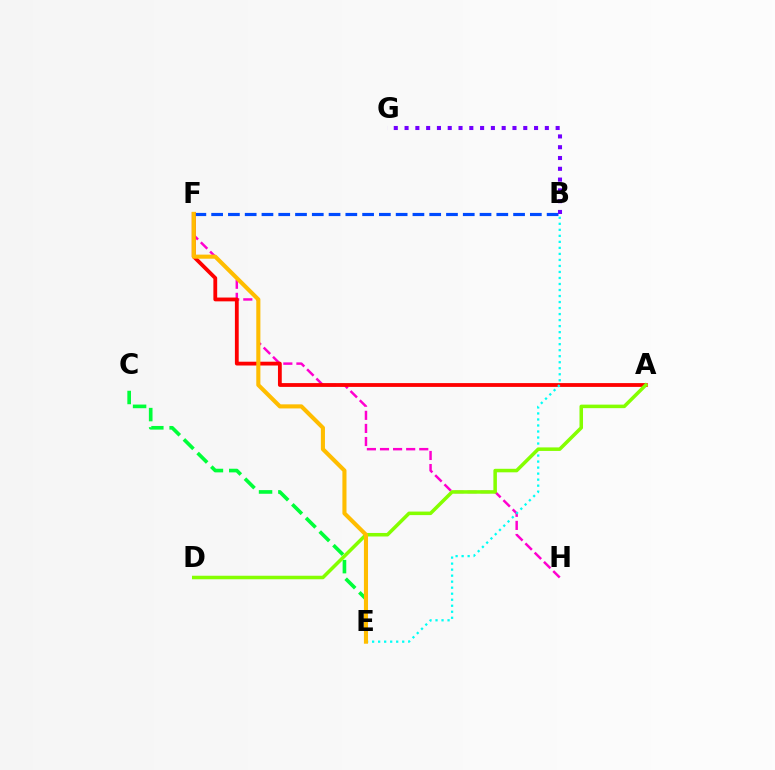{('B', 'F'): [{'color': '#004bff', 'line_style': 'dashed', 'thickness': 2.28}], ('F', 'H'): [{'color': '#ff00cf', 'line_style': 'dashed', 'thickness': 1.78}], ('C', 'E'): [{'color': '#00ff39', 'line_style': 'dashed', 'thickness': 2.62}], ('A', 'F'): [{'color': '#ff0000', 'line_style': 'solid', 'thickness': 2.74}], ('B', 'G'): [{'color': '#7200ff', 'line_style': 'dotted', 'thickness': 2.93}], ('B', 'E'): [{'color': '#00fff6', 'line_style': 'dotted', 'thickness': 1.64}], ('A', 'D'): [{'color': '#84ff00', 'line_style': 'solid', 'thickness': 2.54}], ('E', 'F'): [{'color': '#ffbd00', 'line_style': 'solid', 'thickness': 2.95}]}